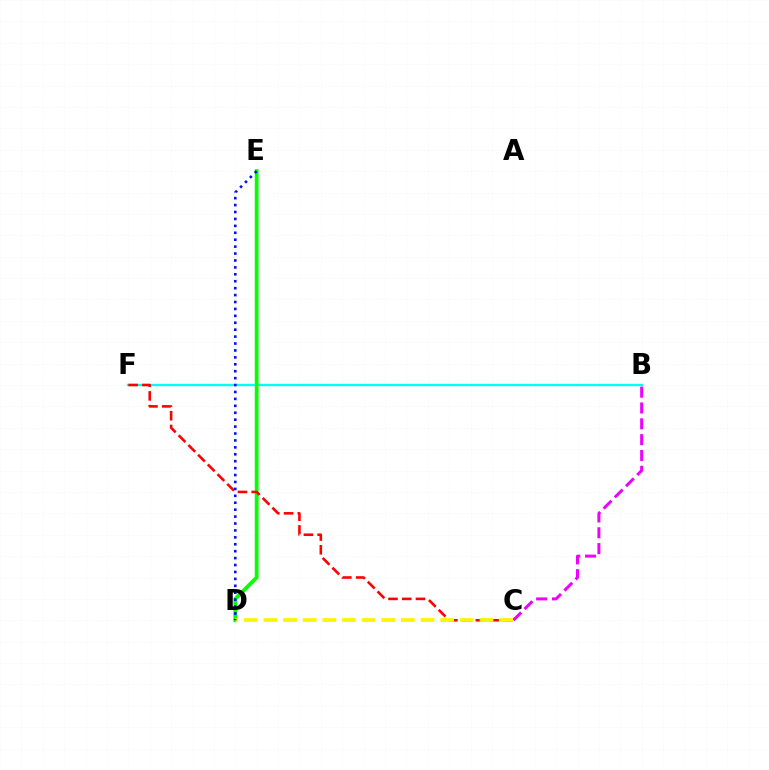{('B', 'F'): [{'color': '#00fff6', 'line_style': 'solid', 'thickness': 1.69}], ('D', 'E'): [{'color': '#08ff00', 'line_style': 'solid', 'thickness': 2.73}, {'color': '#0010ff', 'line_style': 'dotted', 'thickness': 1.88}], ('C', 'F'): [{'color': '#ff0000', 'line_style': 'dashed', 'thickness': 1.87}], ('B', 'C'): [{'color': '#ee00ff', 'line_style': 'dashed', 'thickness': 2.15}], ('C', 'D'): [{'color': '#fcf500', 'line_style': 'dashed', 'thickness': 2.67}]}